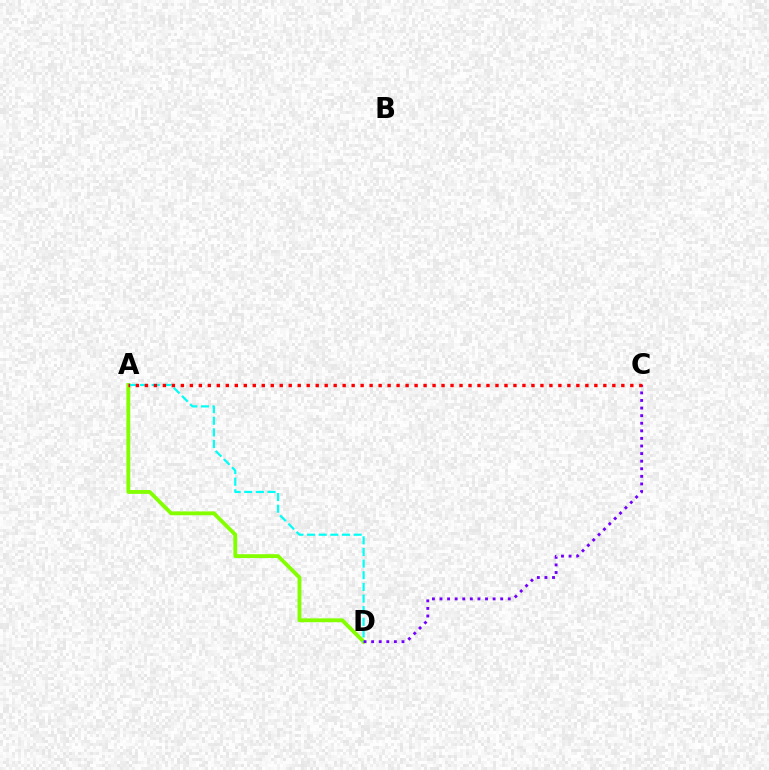{('A', 'D'): [{'color': '#84ff00', 'line_style': 'solid', 'thickness': 2.77}, {'color': '#00fff6', 'line_style': 'dashed', 'thickness': 1.58}], ('C', 'D'): [{'color': '#7200ff', 'line_style': 'dotted', 'thickness': 2.06}], ('A', 'C'): [{'color': '#ff0000', 'line_style': 'dotted', 'thickness': 2.44}]}